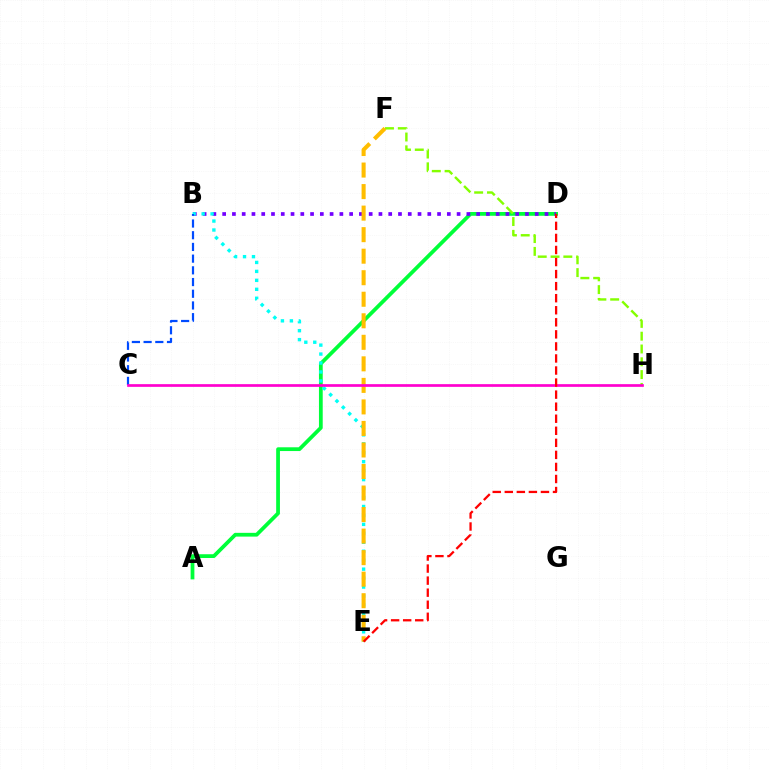{('A', 'D'): [{'color': '#00ff39', 'line_style': 'solid', 'thickness': 2.71}], ('B', 'D'): [{'color': '#7200ff', 'line_style': 'dotted', 'thickness': 2.65}], ('B', 'E'): [{'color': '#00fff6', 'line_style': 'dotted', 'thickness': 2.43}], ('B', 'C'): [{'color': '#004bff', 'line_style': 'dashed', 'thickness': 1.59}], ('F', 'H'): [{'color': '#84ff00', 'line_style': 'dashed', 'thickness': 1.74}], ('E', 'F'): [{'color': '#ffbd00', 'line_style': 'dashed', 'thickness': 2.93}], ('C', 'H'): [{'color': '#ff00cf', 'line_style': 'solid', 'thickness': 1.94}], ('D', 'E'): [{'color': '#ff0000', 'line_style': 'dashed', 'thickness': 1.64}]}